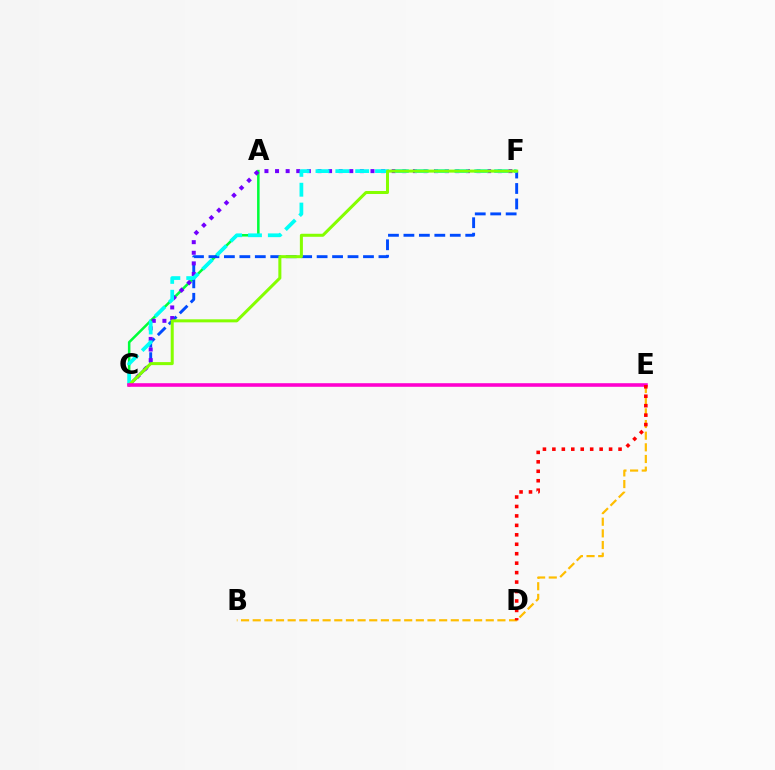{('A', 'C'): [{'color': '#00ff39', 'line_style': 'solid', 'thickness': 1.82}], ('C', 'F'): [{'color': '#004bff', 'line_style': 'dashed', 'thickness': 2.1}, {'color': '#7200ff', 'line_style': 'dotted', 'thickness': 2.88}, {'color': '#00fff6', 'line_style': 'dashed', 'thickness': 2.7}, {'color': '#84ff00', 'line_style': 'solid', 'thickness': 2.18}], ('B', 'E'): [{'color': '#ffbd00', 'line_style': 'dashed', 'thickness': 1.58}], ('C', 'E'): [{'color': '#ff00cf', 'line_style': 'solid', 'thickness': 2.58}], ('D', 'E'): [{'color': '#ff0000', 'line_style': 'dotted', 'thickness': 2.57}]}